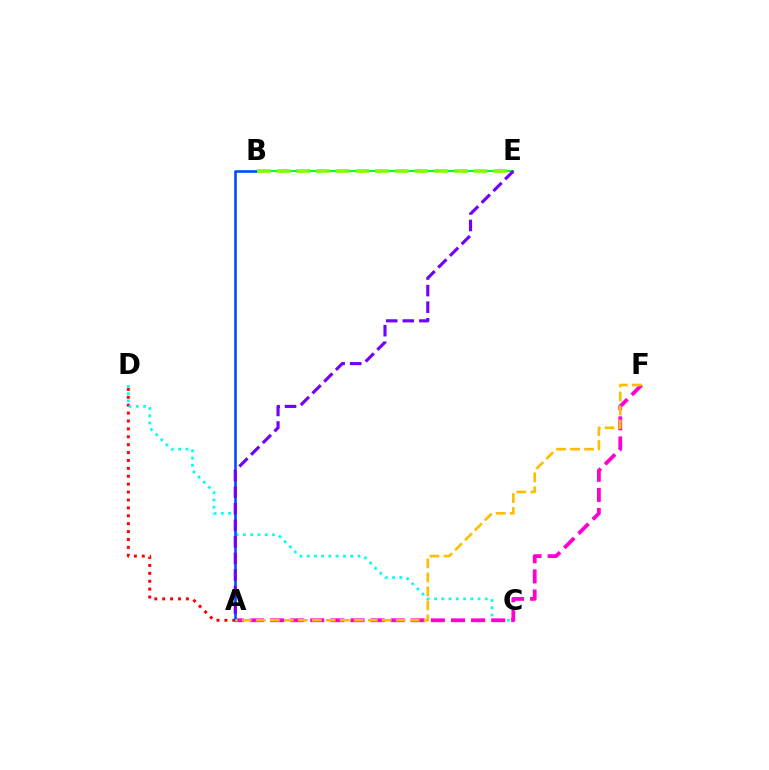{('A', 'D'): [{'color': '#ff0000', 'line_style': 'dotted', 'thickness': 2.15}], ('C', 'D'): [{'color': '#00fff6', 'line_style': 'dotted', 'thickness': 1.97}], ('A', 'F'): [{'color': '#ff00cf', 'line_style': 'dashed', 'thickness': 2.73}, {'color': '#ffbd00', 'line_style': 'dashed', 'thickness': 1.9}], ('B', 'E'): [{'color': '#00ff39', 'line_style': 'solid', 'thickness': 1.52}, {'color': '#84ff00', 'line_style': 'dashed', 'thickness': 2.68}], ('A', 'B'): [{'color': '#004bff', 'line_style': 'solid', 'thickness': 1.88}], ('A', 'E'): [{'color': '#7200ff', 'line_style': 'dashed', 'thickness': 2.25}]}